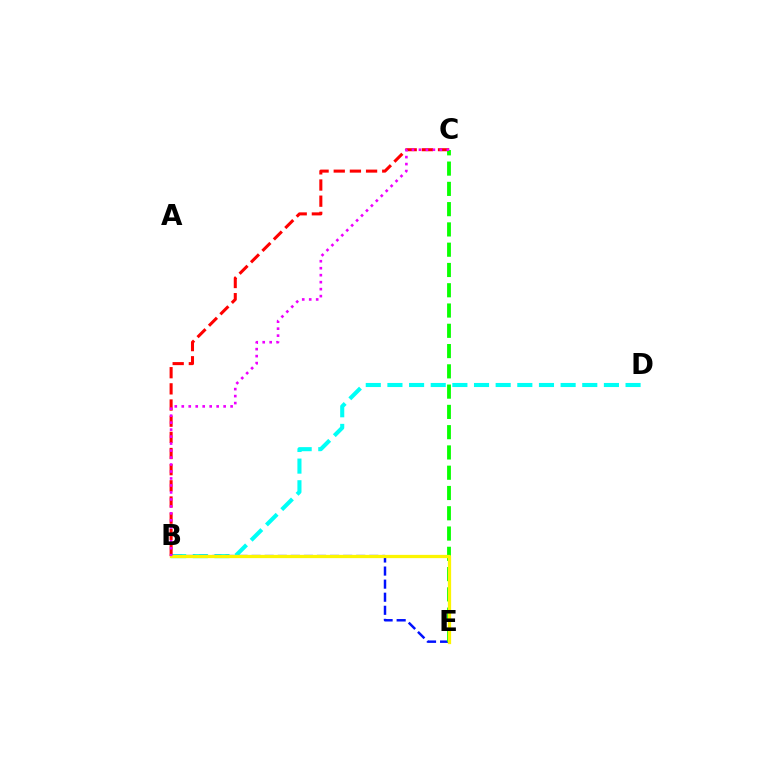{('B', 'D'): [{'color': '#00fff6', 'line_style': 'dashed', 'thickness': 2.94}], ('B', 'C'): [{'color': '#ff0000', 'line_style': 'dashed', 'thickness': 2.2}, {'color': '#ee00ff', 'line_style': 'dotted', 'thickness': 1.9}], ('B', 'E'): [{'color': '#0010ff', 'line_style': 'dashed', 'thickness': 1.78}, {'color': '#fcf500', 'line_style': 'solid', 'thickness': 2.34}], ('C', 'E'): [{'color': '#08ff00', 'line_style': 'dashed', 'thickness': 2.75}]}